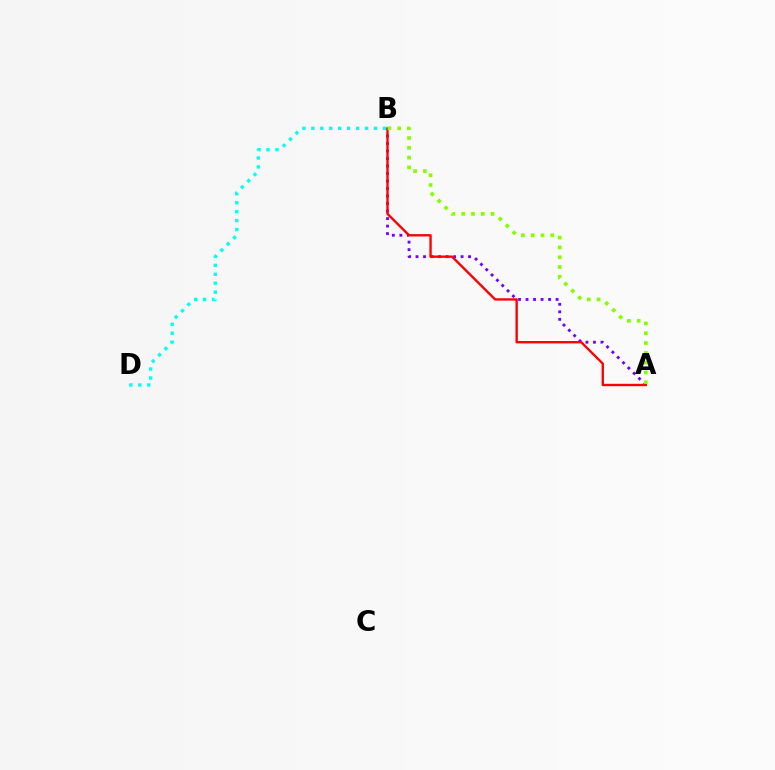{('A', 'B'): [{'color': '#7200ff', 'line_style': 'dotted', 'thickness': 2.04}, {'color': '#ff0000', 'line_style': 'solid', 'thickness': 1.7}, {'color': '#84ff00', 'line_style': 'dotted', 'thickness': 2.66}], ('B', 'D'): [{'color': '#00fff6', 'line_style': 'dotted', 'thickness': 2.43}]}